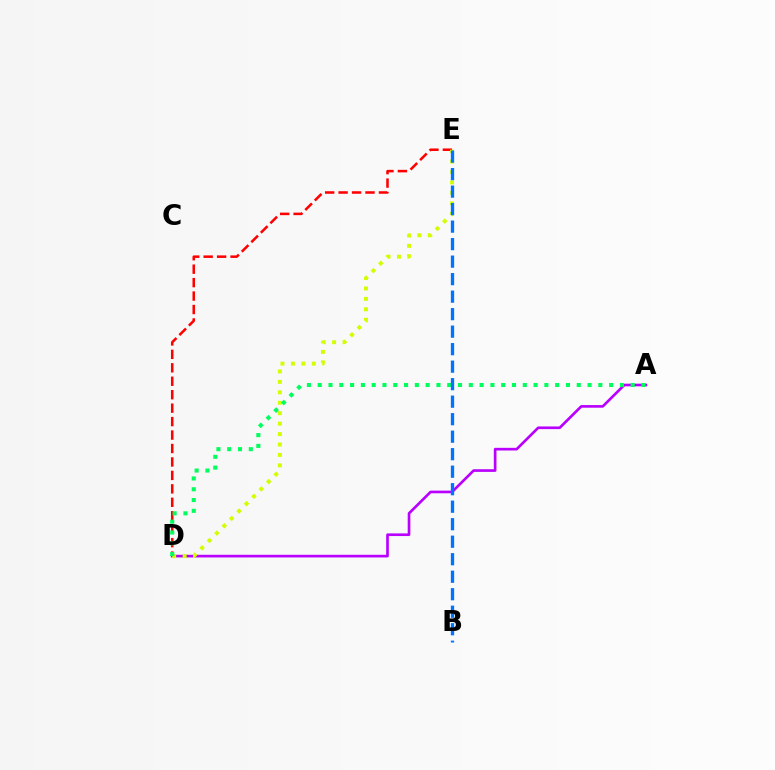{('D', 'E'): [{'color': '#ff0000', 'line_style': 'dashed', 'thickness': 1.83}, {'color': '#d1ff00', 'line_style': 'dotted', 'thickness': 2.84}], ('A', 'D'): [{'color': '#b900ff', 'line_style': 'solid', 'thickness': 1.92}, {'color': '#00ff5c', 'line_style': 'dotted', 'thickness': 2.93}], ('B', 'E'): [{'color': '#0074ff', 'line_style': 'dashed', 'thickness': 2.38}]}